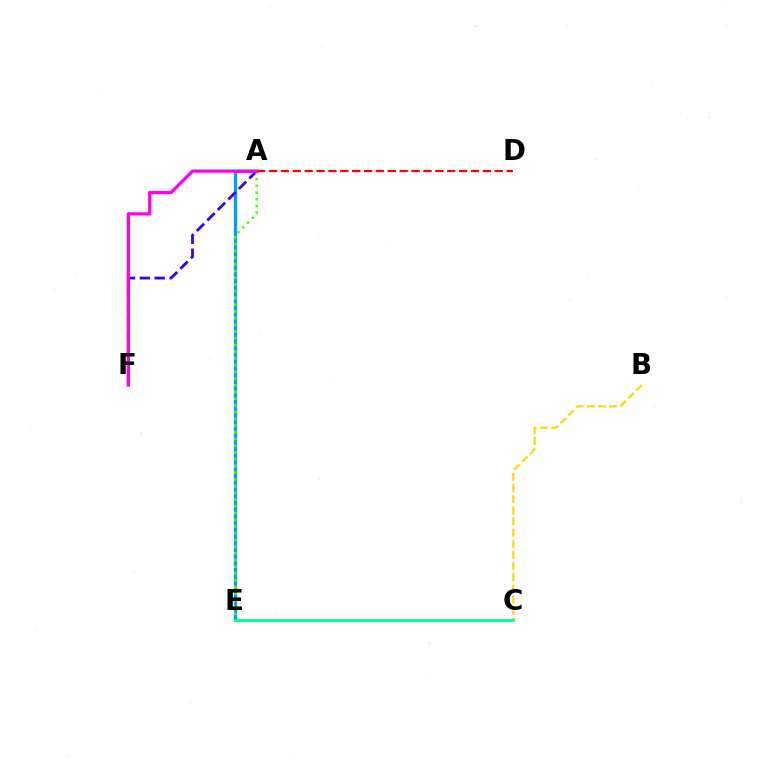{('A', 'E'): [{'color': '#009eff', 'line_style': 'solid', 'thickness': 2.34}, {'color': '#4fff00', 'line_style': 'dotted', 'thickness': 1.83}], ('A', 'D'): [{'color': '#ff0000', 'line_style': 'dashed', 'thickness': 1.61}], ('B', 'C'): [{'color': '#ffd500', 'line_style': 'dashed', 'thickness': 1.52}], ('A', 'F'): [{'color': '#3700ff', 'line_style': 'dashed', 'thickness': 2.02}, {'color': '#ff00ed', 'line_style': 'solid', 'thickness': 2.34}], ('C', 'E'): [{'color': '#00ff86', 'line_style': 'solid', 'thickness': 2.01}]}